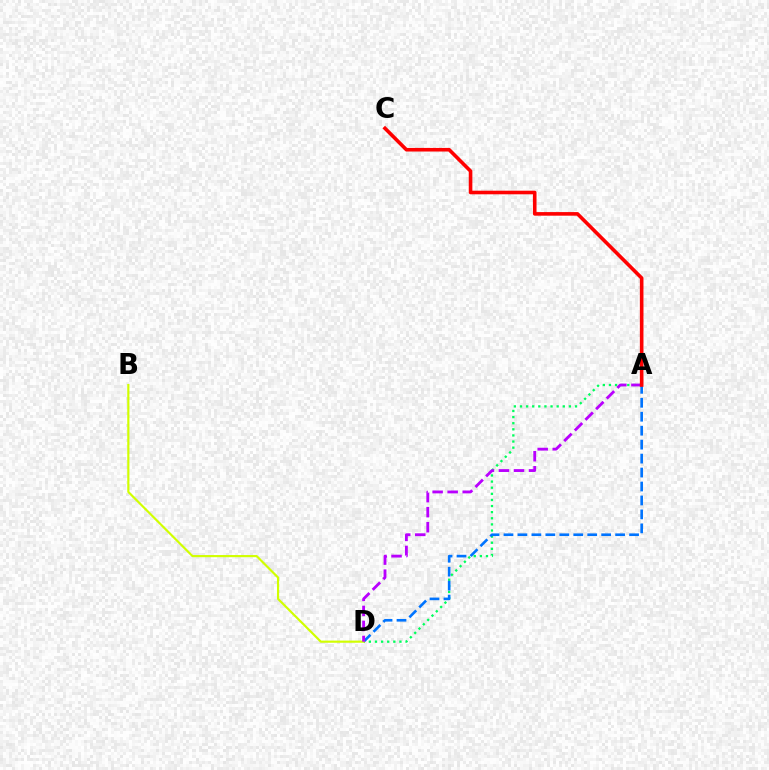{('A', 'D'): [{'color': '#00ff5c', 'line_style': 'dotted', 'thickness': 1.66}, {'color': '#0074ff', 'line_style': 'dashed', 'thickness': 1.9}, {'color': '#b900ff', 'line_style': 'dashed', 'thickness': 2.04}], ('B', 'D'): [{'color': '#d1ff00', 'line_style': 'solid', 'thickness': 1.56}], ('A', 'C'): [{'color': '#ff0000', 'line_style': 'solid', 'thickness': 2.59}]}